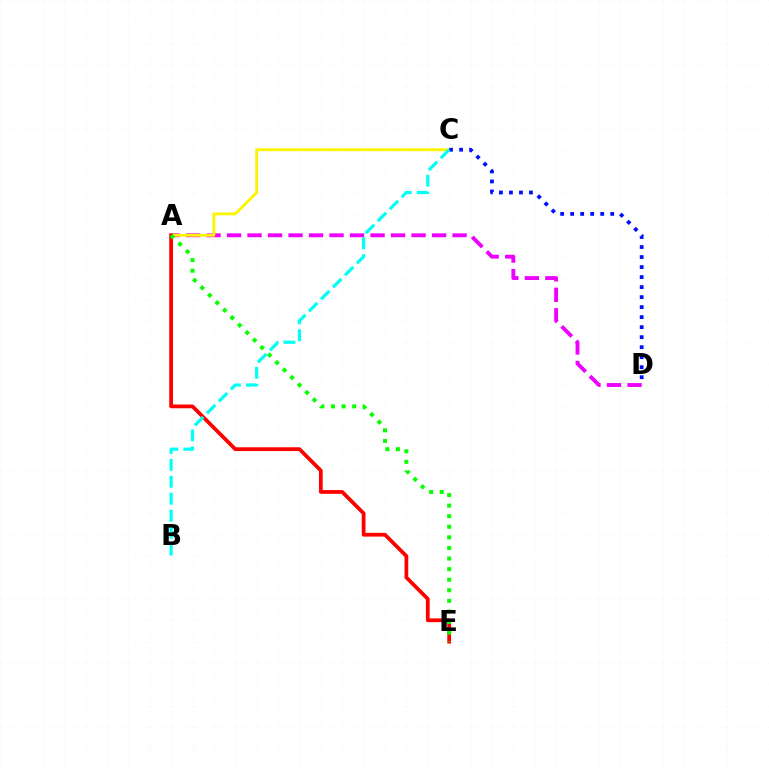{('A', 'D'): [{'color': '#ee00ff', 'line_style': 'dashed', 'thickness': 2.79}], ('A', 'C'): [{'color': '#fcf500', 'line_style': 'solid', 'thickness': 2.07}], ('A', 'E'): [{'color': '#ff0000', 'line_style': 'solid', 'thickness': 2.71}, {'color': '#08ff00', 'line_style': 'dotted', 'thickness': 2.87}], ('C', 'D'): [{'color': '#0010ff', 'line_style': 'dotted', 'thickness': 2.72}], ('B', 'C'): [{'color': '#00fff6', 'line_style': 'dashed', 'thickness': 2.3}]}